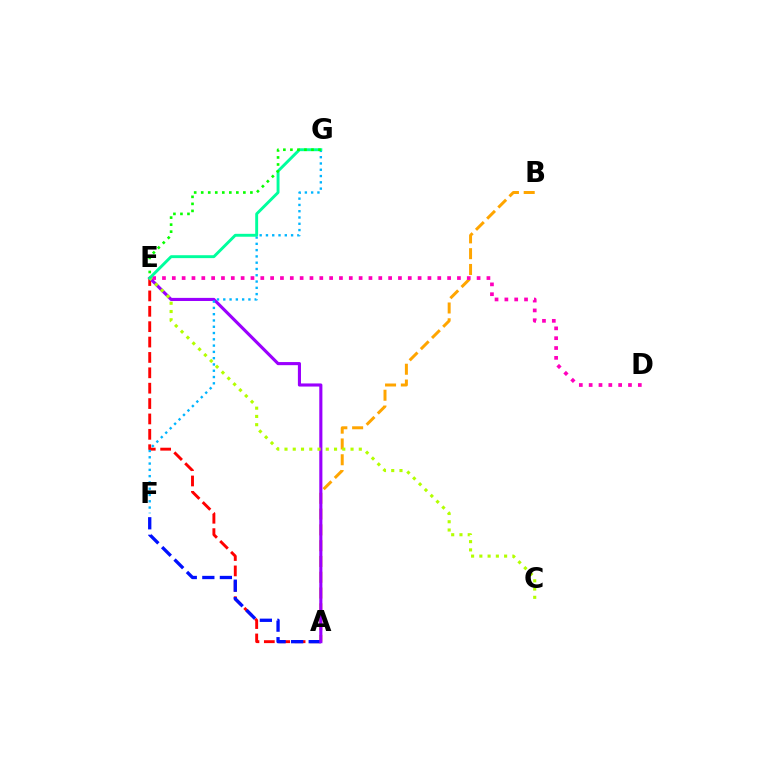{('A', 'E'): [{'color': '#ff0000', 'line_style': 'dashed', 'thickness': 2.09}, {'color': '#9b00ff', 'line_style': 'solid', 'thickness': 2.24}], ('A', 'B'): [{'color': '#ffa500', 'line_style': 'dashed', 'thickness': 2.15}], ('A', 'F'): [{'color': '#0010ff', 'line_style': 'dashed', 'thickness': 2.38}], ('D', 'E'): [{'color': '#ff00bd', 'line_style': 'dotted', 'thickness': 2.67}], ('C', 'E'): [{'color': '#b3ff00', 'line_style': 'dotted', 'thickness': 2.24}], ('F', 'G'): [{'color': '#00b5ff', 'line_style': 'dotted', 'thickness': 1.71}], ('E', 'G'): [{'color': '#00ff9d', 'line_style': 'solid', 'thickness': 2.09}, {'color': '#08ff00', 'line_style': 'dotted', 'thickness': 1.91}]}